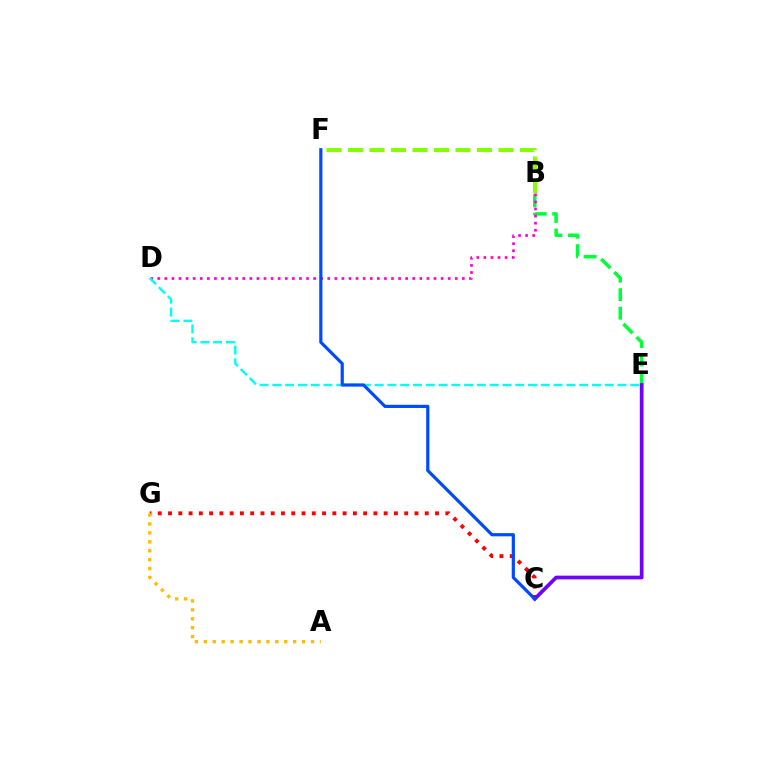{('B', 'E'): [{'color': '#00ff39', 'line_style': 'dashed', 'thickness': 2.52}], ('C', 'G'): [{'color': '#ff0000', 'line_style': 'dotted', 'thickness': 2.79}], ('C', 'E'): [{'color': '#7200ff', 'line_style': 'solid', 'thickness': 2.67}], ('B', 'D'): [{'color': '#ff00cf', 'line_style': 'dotted', 'thickness': 1.92}], ('A', 'G'): [{'color': '#ffbd00', 'line_style': 'dotted', 'thickness': 2.43}], ('D', 'E'): [{'color': '#00fff6', 'line_style': 'dashed', 'thickness': 1.74}], ('B', 'F'): [{'color': '#84ff00', 'line_style': 'dashed', 'thickness': 2.92}], ('C', 'F'): [{'color': '#004bff', 'line_style': 'solid', 'thickness': 2.3}]}